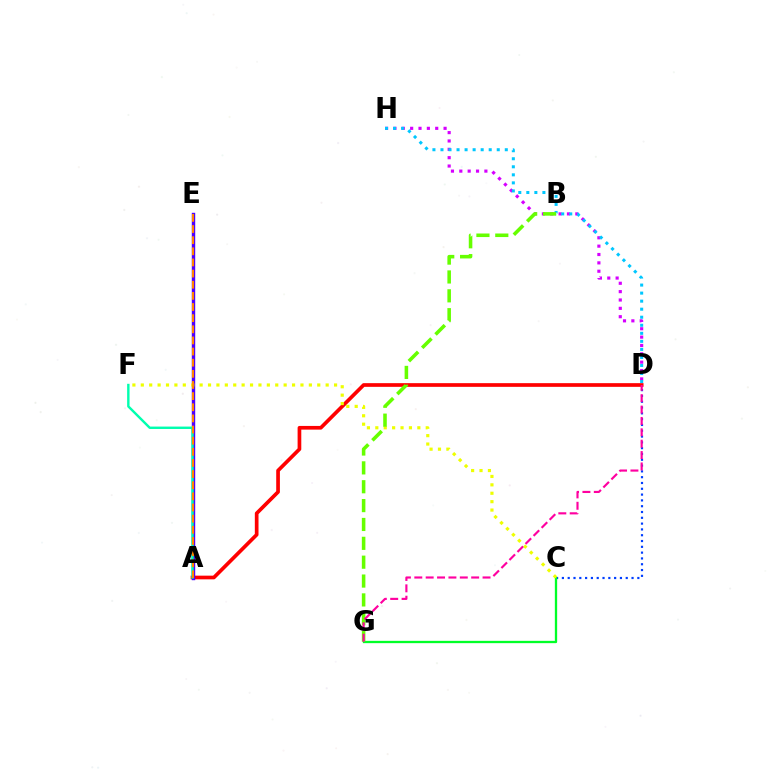{('D', 'H'): [{'color': '#d600ff', 'line_style': 'dotted', 'thickness': 2.27}, {'color': '#00c7ff', 'line_style': 'dotted', 'thickness': 2.18}], ('C', 'D'): [{'color': '#003fff', 'line_style': 'dotted', 'thickness': 1.58}], ('C', 'G'): [{'color': '#00ff27', 'line_style': 'solid', 'thickness': 1.66}], ('A', 'D'): [{'color': '#ff0000', 'line_style': 'solid', 'thickness': 2.65}], ('A', 'E'): [{'color': '#4f00ff', 'line_style': 'solid', 'thickness': 2.45}, {'color': '#ff8800', 'line_style': 'dashed', 'thickness': 1.51}], ('C', 'F'): [{'color': '#eeff00', 'line_style': 'dotted', 'thickness': 2.28}], ('B', 'G'): [{'color': '#66ff00', 'line_style': 'dashed', 'thickness': 2.56}], ('A', 'F'): [{'color': '#00ffaf', 'line_style': 'solid', 'thickness': 1.74}], ('D', 'G'): [{'color': '#ff00a0', 'line_style': 'dashed', 'thickness': 1.55}]}